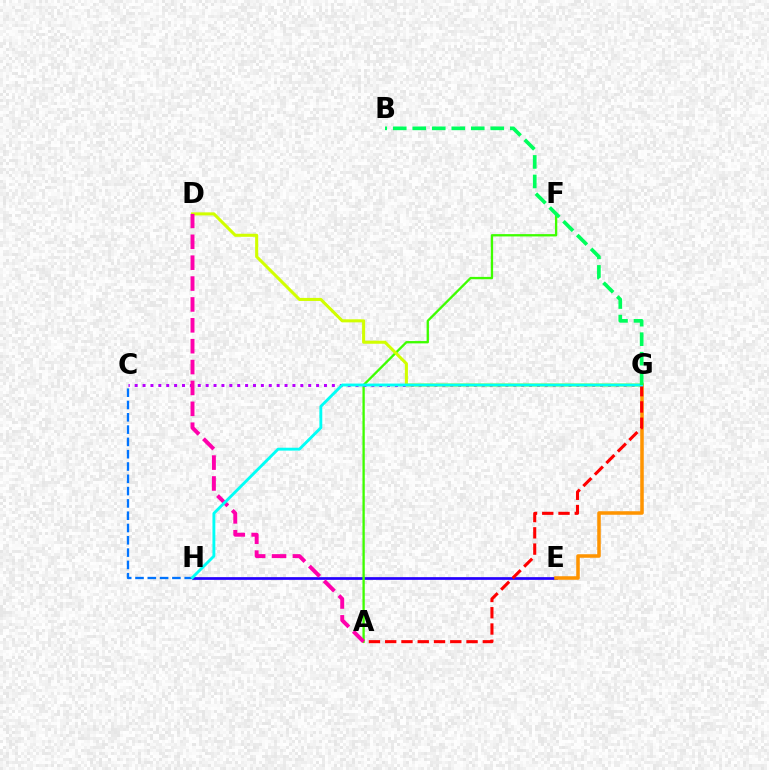{('E', 'H'): [{'color': '#2500ff', 'line_style': 'solid', 'thickness': 1.96}], ('E', 'G'): [{'color': '#ff9400', 'line_style': 'solid', 'thickness': 2.54}], ('C', 'H'): [{'color': '#0074ff', 'line_style': 'dashed', 'thickness': 1.67}], ('A', 'F'): [{'color': '#3dff00', 'line_style': 'solid', 'thickness': 1.67}], ('C', 'G'): [{'color': '#b900ff', 'line_style': 'dotted', 'thickness': 2.14}], ('D', 'G'): [{'color': '#d1ff00', 'line_style': 'solid', 'thickness': 2.2}], ('A', 'D'): [{'color': '#ff00ac', 'line_style': 'dashed', 'thickness': 2.84}], ('A', 'G'): [{'color': '#ff0000', 'line_style': 'dashed', 'thickness': 2.21}], ('G', 'H'): [{'color': '#00fff6', 'line_style': 'solid', 'thickness': 2.07}], ('B', 'G'): [{'color': '#00ff5c', 'line_style': 'dashed', 'thickness': 2.65}]}